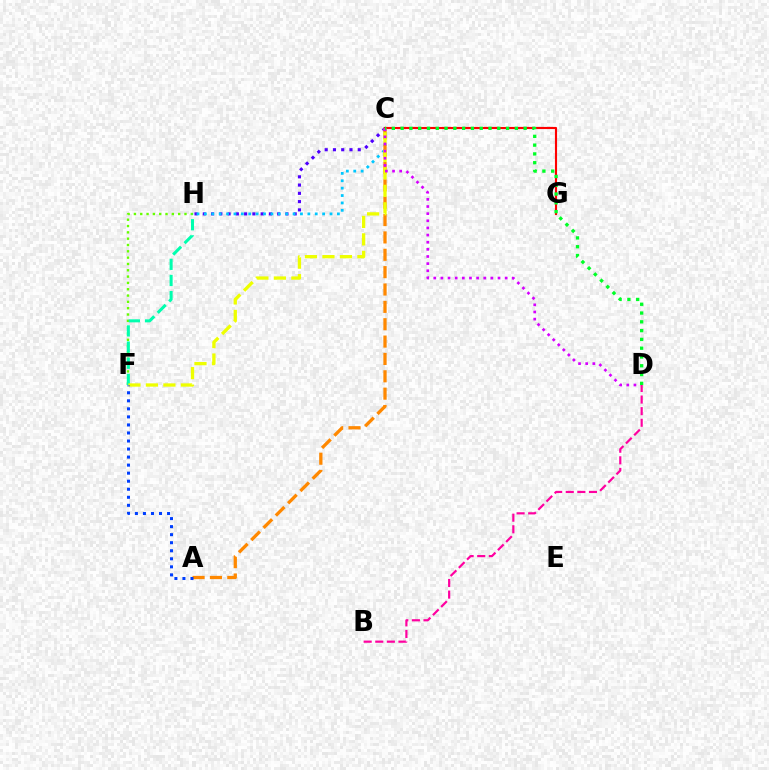{('C', 'H'): [{'color': '#4f00ff', 'line_style': 'dotted', 'thickness': 2.25}, {'color': '#00c7ff', 'line_style': 'dotted', 'thickness': 2.01}], ('C', 'G'): [{'color': '#ff0000', 'line_style': 'solid', 'thickness': 1.53}], ('F', 'H'): [{'color': '#66ff00', 'line_style': 'dotted', 'thickness': 1.72}, {'color': '#00ffaf', 'line_style': 'dashed', 'thickness': 2.19}], ('A', 'C'): [{'color': '#ff8800', 'line_style': 'dashed', 'thickness': 2.36}], ('C', 'F'): [{'color': '#eeff00', 'line_style': 'dashed', 'thickness': 2.38}], ('C', 'D'): [{'color': '#d600ff', 'line_style': 'dotted', 'thickness': 1.94}, {'color': '#00ff27', 'line_style': 'dotted', 'thickness': 2.39}], ('A', 'F'): [{'color': '#003fff', 'line_style': 'dotted', 'thickness': 2.18}], ('B', 'D'): [{'color': '#ff00a0', 'line_style': 'dashed', 'thickness': 1.58}]}